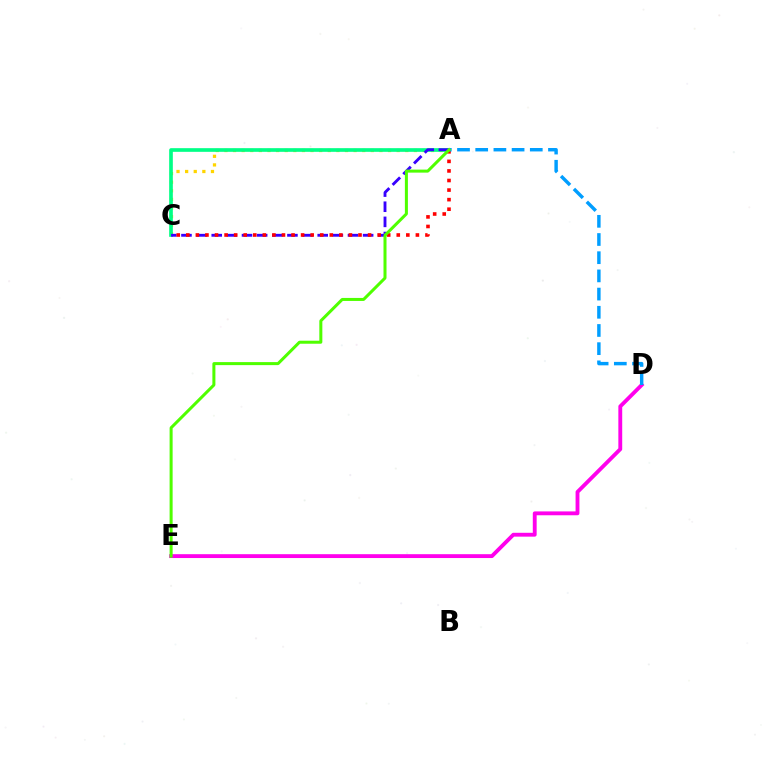{('A', 'C'): [{'color': '#ffd500', 'line_style': 'dotted', 'thickness': 2.34}, {'color': '#00ff86', 'line_style': 'solid', 'thickness': 2.64}, {'color': '#3700ff', 'line_style': 'dashed', 'thickness': 2.06}, {'color': '#ff0000', 'line_style': 'dotted', 'thickness': 2.6}], ('D', 'E'): [{'color': '#ff00ed', 'line_style': 'solid', 'thickness': 2.78}], ('A', 'D'): [{'color': '#009eff', 'line_style': 'dashed', 'thickness': 2.47}], ('A', 'E'): [{'color': '#4fff00', 'line_style': 'solid', 'thickness': 2.17}]}